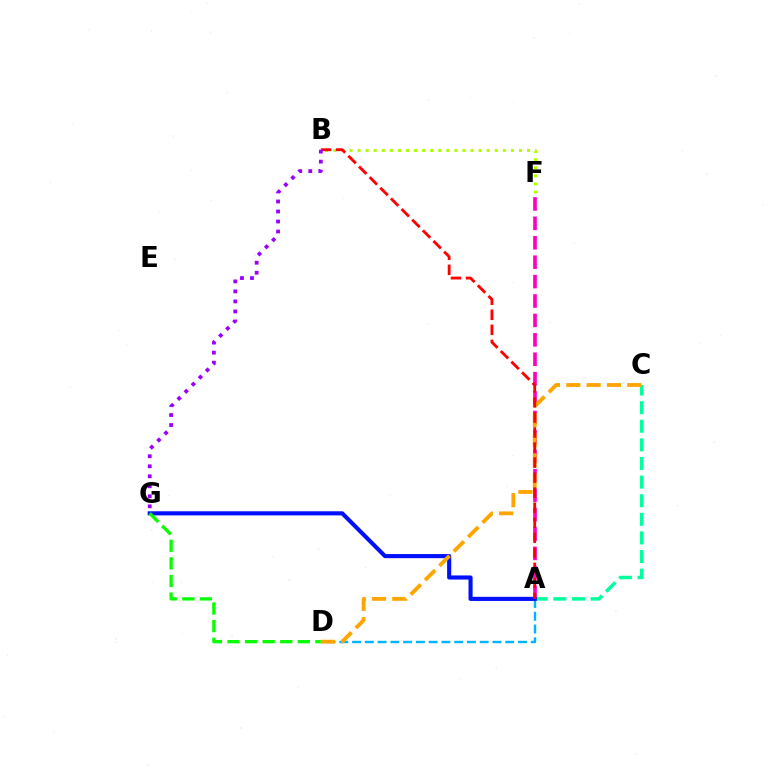{('A', 'D'): [{'color': '#00b5ff', 'line_style': 'dashed', 'thickness': 1.73}], ('A', 'C'): [{'color': '#00ff9d', 'line_style': 'dashed', 'thickness': 2.53}], ('A', 'F'): [{'color': '#ff00bd', 'line_style': 'dashed', 'thickness': 2.64}], ('B', 'F'): [{'color': '#b3ff00', 'line_style': 'dotted', 'thickness': 2.19}], ('A', 'G'): [{'color': '#0010ff', 'line_style': 'solid', 'thickness': 2.96}], ('C', 'D'): [{'color': '#ffa500', 'line_style': 'dashed', 'thickness': 2.76}], ('D', 'G'): [{'color': '#08ff00', 'line_style': 'dashed', 'thickness': 2.39}], ('A', 'B'): [{'color': '#ff0000', 'line_style': 'dashed', 'thickness': 2.04}], ('B', 'G'): [{'color': '#9b00ff', 'line_style': 'dotted', 'thickness': 2.72}]}